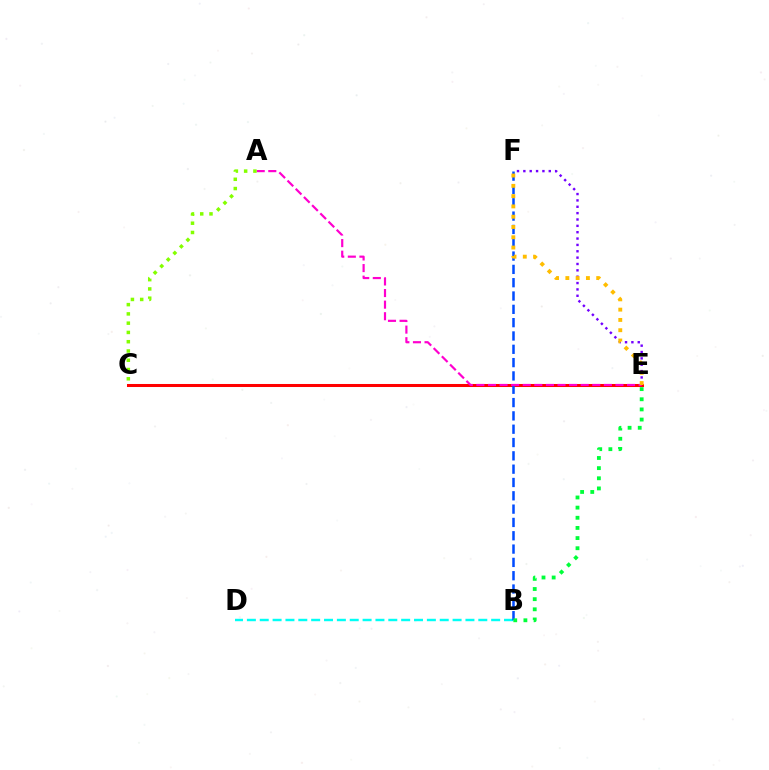{('E', 'F'): [{'color': '#7200ff', 'line_style': 'dotted', 'thickness': 1.73}, {'color': '#ffbd00', 'line_style': 'dotted', 'thickness': 2.79}], ('B', 'D'): [{'color': '#00fff6', 'line_style': 'dashed', 'thickness': 1.75}], ('C', 'E'): [{'color': '#ff0000', 'line_style': 'solid', 'thickness': 2.18}], ('B', 'F'): [{'color': '#004bff', 'line_style': 'dashed', 'thickness': 1.81}], ('A', 'E'): [{'color': '#ff00cf', 'line_style': 'dashed', 'thickness': 1.57}], ('A', 'C'): [{'color': '#84ff00', 'line_style': 'dotted', 'thickness': 2.52}], ('B', 'E'): [{'color': '#00ff39', 'line_style': 'dotted', 'thickness': 2.76}]}